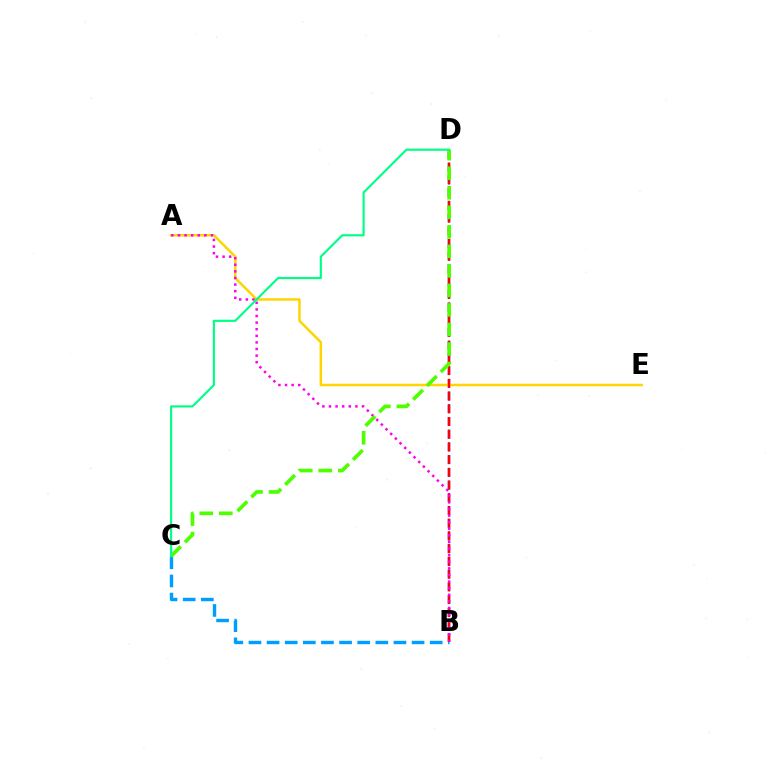{('B', 'D'): [{'color': '#3700ff', 'line_style': 'dashed', 'thickness': 1.73}, {'color': '#ff0000', 'line_style': 'dashed', 'thickness': 1.73}], ('B', 'C'): [{'color': '#009eff', 'line_style': 'dashed', 'thickness': 2.46}], ('A', 'E'): [{'color': '#ffd500', 'line_style': 'solid', 'thickness': 1.8}], ('A', 'B'): [{'color': '#ff00ed', 'line_style': 'dotted', 'thickness': 1.79}], ('C', 'D'): [{'color': '#4fff00', 'line_style': 'dashed', 'thickness': 2.65}, {'color': '#00ff86', 'line_style': 'solid', 'thickness': 1.55}]}